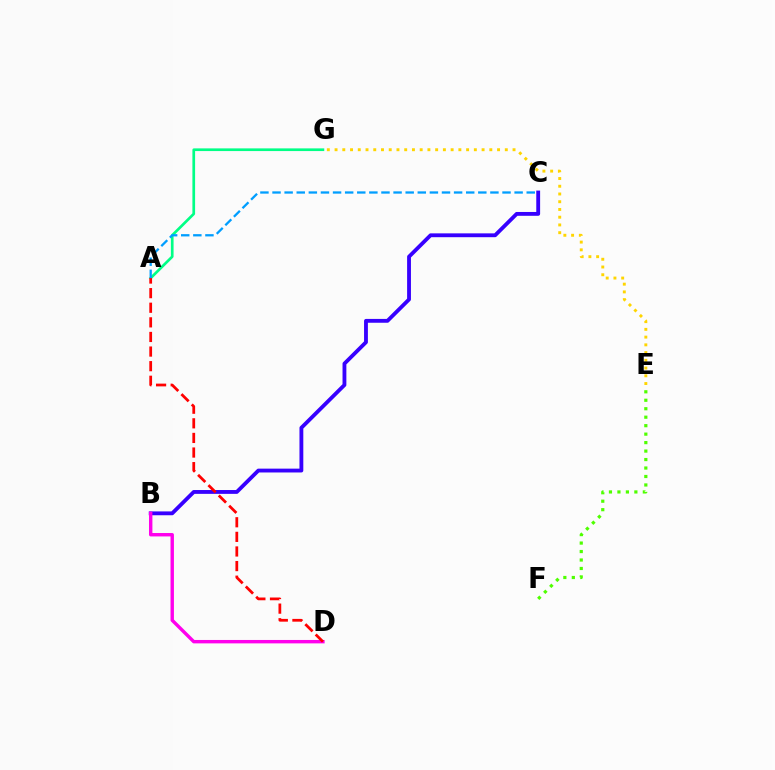{('B', 'C'): [{'color': '#3700ff', 'line_style': 'solid', 'thickness': 2.76}], ('E', 'G'): [{'color': '#ffd500', 'line_style': 'dotted', 'thickness': 2.1}], ('B', 'D'): [{'color': '#ff00ed', 'line_style': 'solid', 'thickness': 2.45}], ('A', 'G'): [{'color': '#00ff86', 'line_style': 'solid', 'thickness': 1.94}], ('A', 'D'): [{'color': '#ff0000', 'line_style': 'dashed', 'thickness': 1.98}], ('E', 'F'): [{'color': '#4fff00', 'line_style': 'dotted', 'thickness': 2.3}], ('A', 'C'): [{'color': '#009eff', 'line_style': 'dashed', 'thickness': 1.64}]}